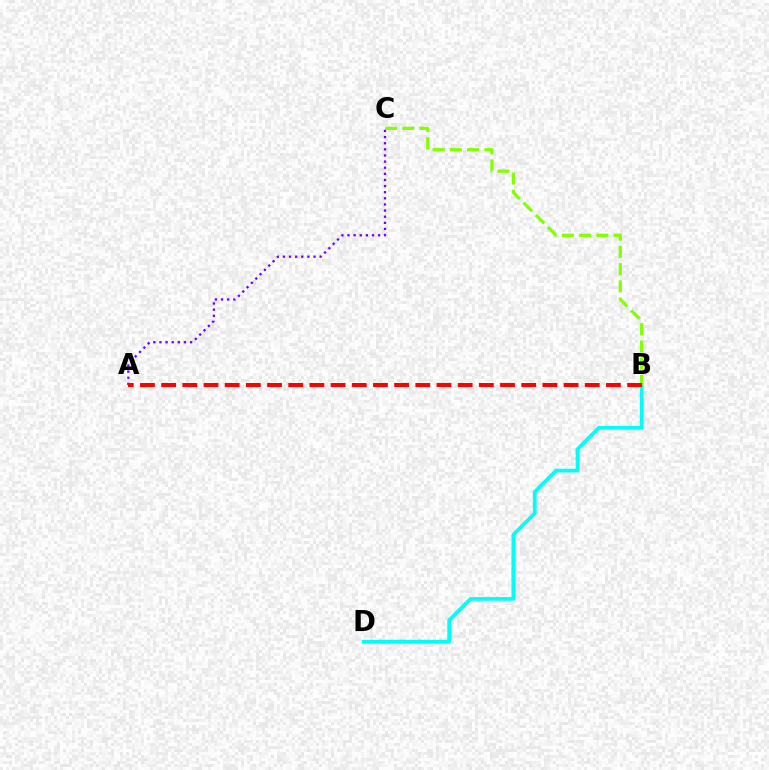{('B', 'D'): [{'color': '#00fff6', 'line_style': 'solid', 'thickness': 2.68}], ('A', 'C'): [{'color': '#7200ff', 'line_style': 'dotted', 'thickness': 1.66}], ('B', 'C'): [{'color': '#84ff00', 'line_style': 'dashed', 'thickness': 2.34}], ('A', 'B'): [{'color': '#ff0000', 'line_style': 'dashed', 'thickness': 2.88}]}